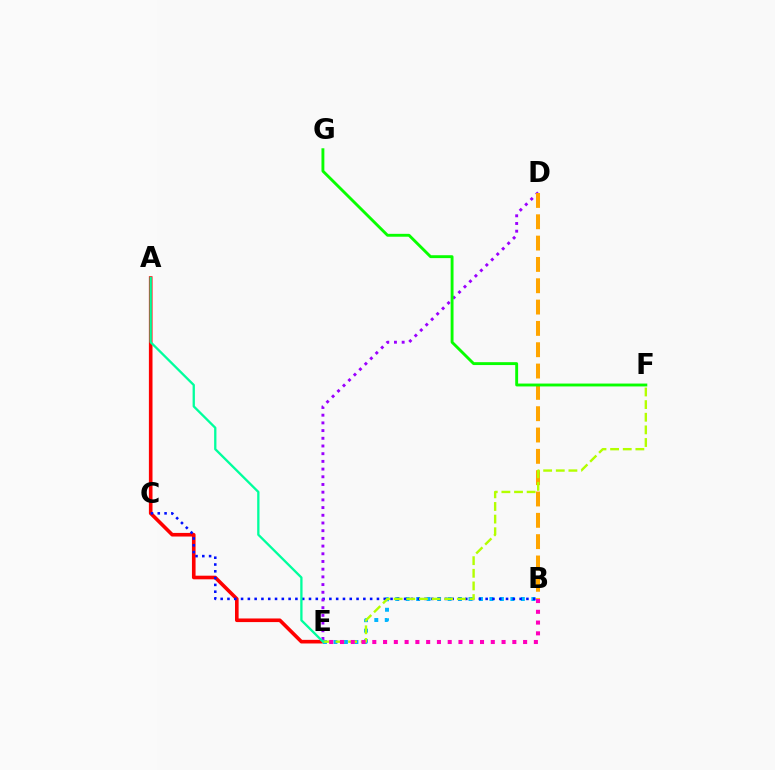{('A', 'E'): [{'color': '#ff0000', 'line_style': 'solid', 'thickness': 2.6}, {'color': '#00ff9d', 'line_style': 'solid', 'thickness': 1.66}], ('B', 'E'): [{'color': '#00b5ff', 'line_style': 'dotted', 'thickness': 2.85}, {'color': '#ff00bd', 'line_style': 'dotted', 'thickness': 2.93}], ('B', 'C'): [{'color': '#0010ff', 'line_style': 'dotted', 'thickness': 1.85}], ('D', 'E'): [{'color': '#9b00ff', 'line_style': 'dotted', 'thickness': 2.09}], ('B', 'D'): [{'color': '#ffa500', 'line_style': 'dashed', 'thickness': 2.9}], ('F', 'G'): [{'color': '#08ff00', 'line_style': 'solid', 'thickness': 2.08}], ('E', 'F'): [{'color': '#b3ff00', 'line_style': 'dashed', 'thickness': 1.72}]}